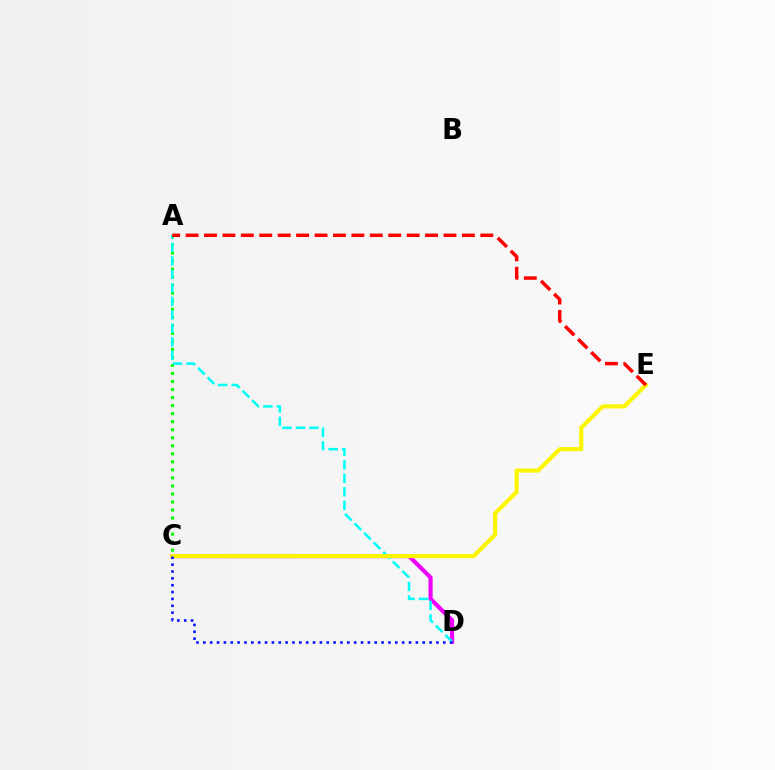{('A', 'C'): [{'color': '#08ff00', 'line_style': 'dotted', 'thickness': 2.18}], ('C', 'D'): [{'color': '#ee00ff', 'line_style': 'solid', 'thickness': 2.98}, {'color': '#0010ff', 'line_style': 'dotted', 'thickness': 1.86}], ('A', 'D'): [{'color': '#00fff6', 'line_style': 'dashed', 'thickness': 1.83}], ('C', 'E'): [{'color': '#fcf500', 'line_style': 'solid', 'thickness': 2.97}], ('A', 'E'): [{'color': '#ff0000', 'line_style': 'dashed', 'thickness': 2.5}]}